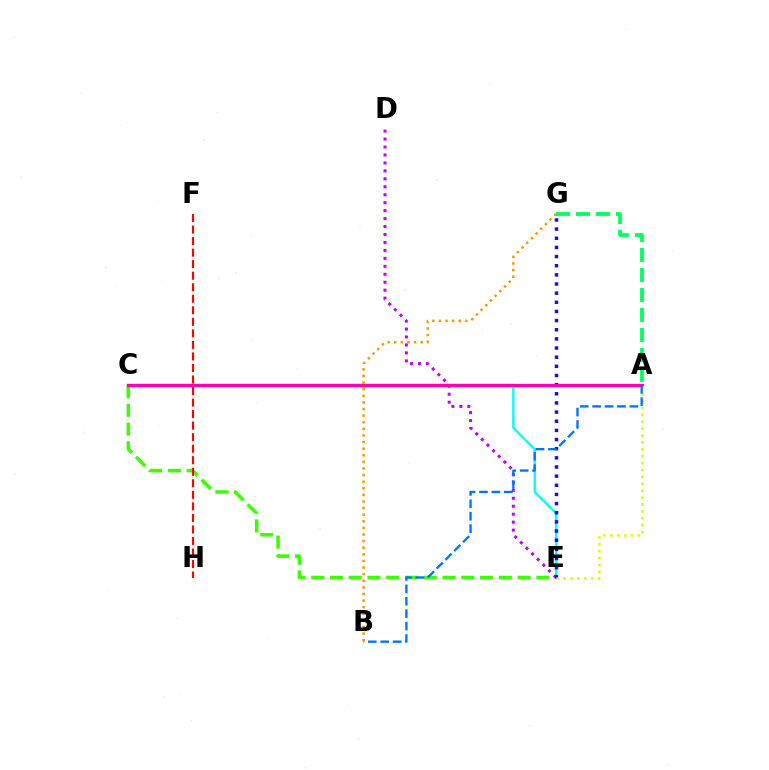{('C', 'E'): [{'color': '#00fff6', 'line_style': 'solid', 'thickness': 1.68}, {'color': '#3dff00', 'line_style': 'dashed', 'thickness': 2.55}], ('D', 'E'): [{'color': '#b900ff', 'line_style': 'dotted', 'thickness': 2.16}], ('E', 'G'): [{'color': '#2500ff', 'line_style': 'dotted', 'thickness': 2.49}], ('A', 'C'): [{'color': '#ff00ac', 'line_style': 'solid', 'thickness': 2.37}], ('A', 'E'): [{'color': '#d1ff00', 'line_style': 'dotted', 'thickness': 1.87}], ('A', 'B'): [{'color': '#0074ff', 'line_style': 'dashed', 'thickness': 1.69}], ('B', 'G'): [{'color': '#ff9400', 'line_style': 'dotted', 'thickness': 1.79}], ('F', 'H'): [{'color': '#ff0000', 'line_style': 'dashed', 'thickness': 1.57}], ('A', 'G'): [{'color': '#00ff5c', 'line_style': 'dashed', 'thickness': 2.72}]}